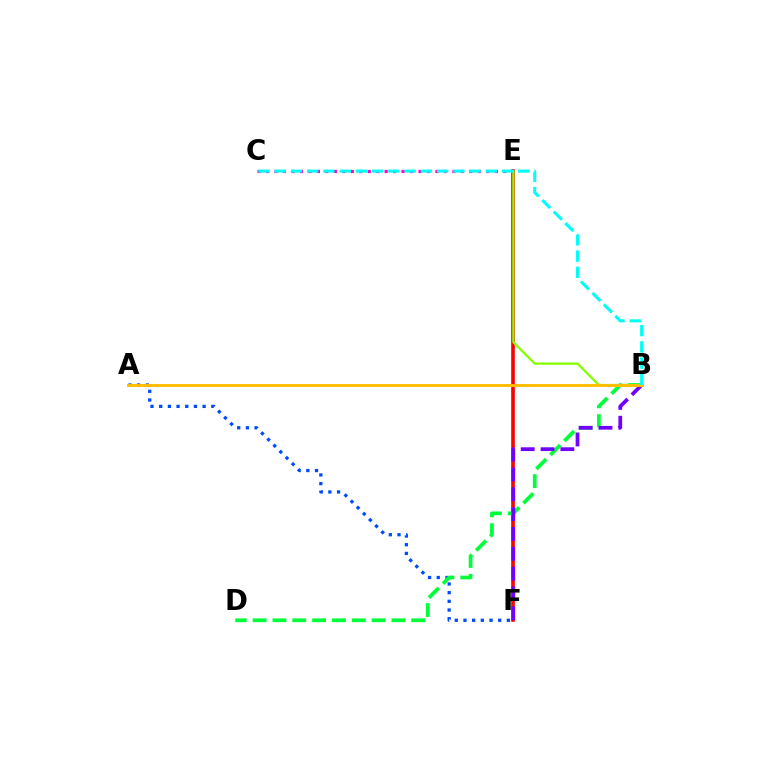{('E', 'F'): [{'color': '#ff0000', 'line_style': 'solid', 'thickness': 2.62}], ('A', 'F'): [{'color': '#004bff', 'line_style': 'dotted', 'thickness': 2.36}], ('C', 'E'): [{'color': '#ff00cf', 'line_style': 'dotted', 'thickness': 2.3}], ('B', 'D'): [{'color': '#00ff39', 'line_style': 'dashed', 'thickness': 2.69}], ('B', 'E'): [{'color': '#84ff00', 'line_style': 'solid', 'thickness': 1.62}], ('B', 'F'): [{'color': '#7200ff', 'line_style': 'dashed', 'thickness': 2.69}], ('A', 'B'): [{'color': '#ffbd00', 'line_style': 'solid', 'thickness': 2.09}], ('B', 'C'): [{'color': '#00fff6', 'line_style': 'dashed', 'thickness': 2.21}]}